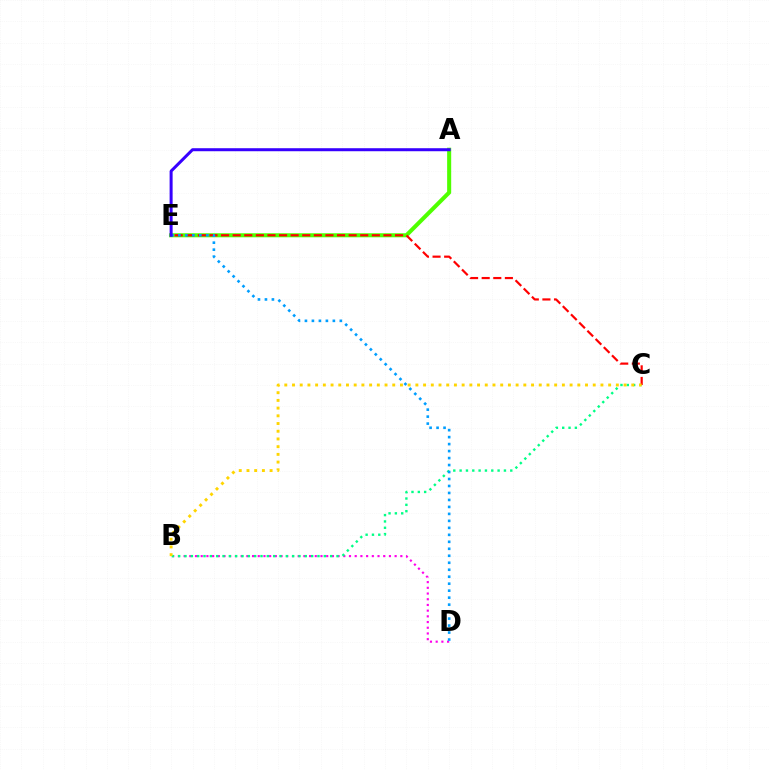{('B', 'D'): [{'color': '#ff00ed', 'line_style': 'dotted', 'thickness': 1.55}], ('B', 'C'): [{'color': '#00ff86', 'line_style': 'dotted', 'thickness': 1.72}, {'color': '#ffd500', 'line_style': 'dotted', 'thickness': 2.1}], ('A', 'E'): [{'color': '#4fff00', 'line_style': 'solid', 'thickness': 2.92}, {'color': '#3700ff', 'line_style': 'solid', 'thickness': 2.17}], ('C', 'E'): [{'color': '#ff0000', 'line_style': 'dashed', 'thickness': 1.58}], ('D', 'E'): [{'color': '#009eff', 'line_style': 'dotted', 'thickness': 1.9}]}